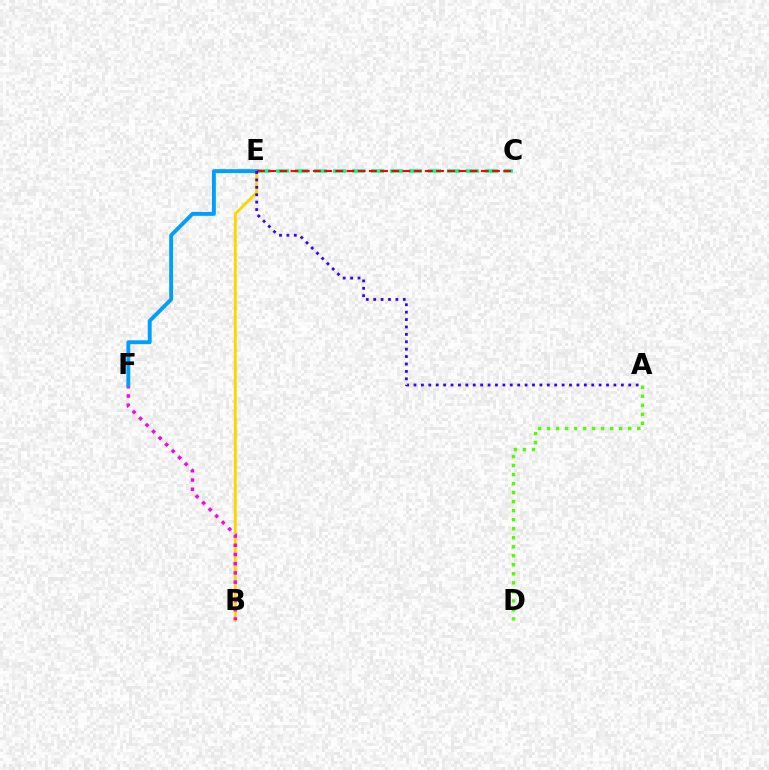{('B', 'E'): [{'color': '#ffd500', 'line_style': 'solid', 'thickness': 2.09}], ('A', 'D'): [{'color': '#4fff00', 'line_style': 'dotted', 'thickness': 2.45}], ('B', 'F'): [{'color': '#ff00ed', 'line_style': 'dotted', 'thickness': 2.5}], ('C', 'E'): [{'color': '#00ff86', 'line_style': 'dashed', 'thickness': 2.58}, {'color': '#ff0000', 'line_style': 'dashed', 'thickness': 1.52}], ('E', 'F'): [{'color': '#009eff', 'line_style': 'solid', 'thickness': 2.79}], ('A', 'E'): [{'color': '#3700ff', 'line_style': 'dotted', 'thickness': 2.01}]}